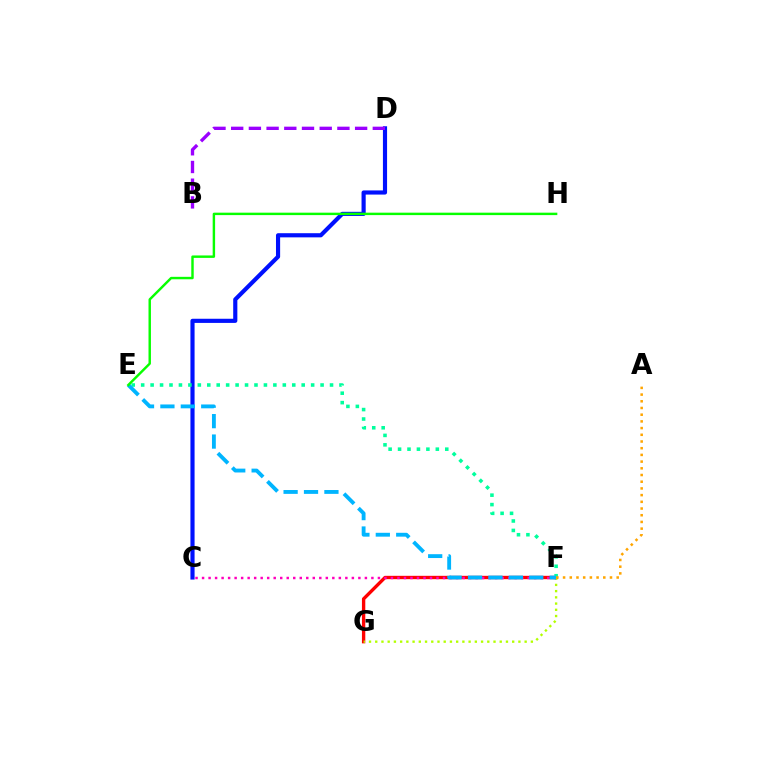{('F', 'G'): [{'color': '#ff0000', 'line_style': 'solid', 'thickness': 2.42}, {'color': '#b3ff00', 'line_style': 'dotted', 'thickness': 1.69}], ('C', 'D'): [{'color': '#0010ff', 'line_style': 'solid', 'thickness': 2.99}], ('C', 'F'): [{'color': '#ff00bd', 'line_style': 'dotted', 'thickness': 1.77}], ('E', 'F'): [{'color': '#00ff9d', 'line_style': 'dotted', 'thickness': 2.57}, {'color': '#00b5ff', 'line_style': 'dashed', 'thickness': 2.77}], ('A', 'F'): [{'color': '#ffa500', 'line_style': 'dotted', 'thickness': 1.82}], ('E', 'H'): [{'color': '#08ff00', 'line_style': 'solid', 'thickness': 1.75}], ('B', 'D'): [{'color': '#9b00ff', 'line_style': 'dashed', 'thickness': 2.4}]}